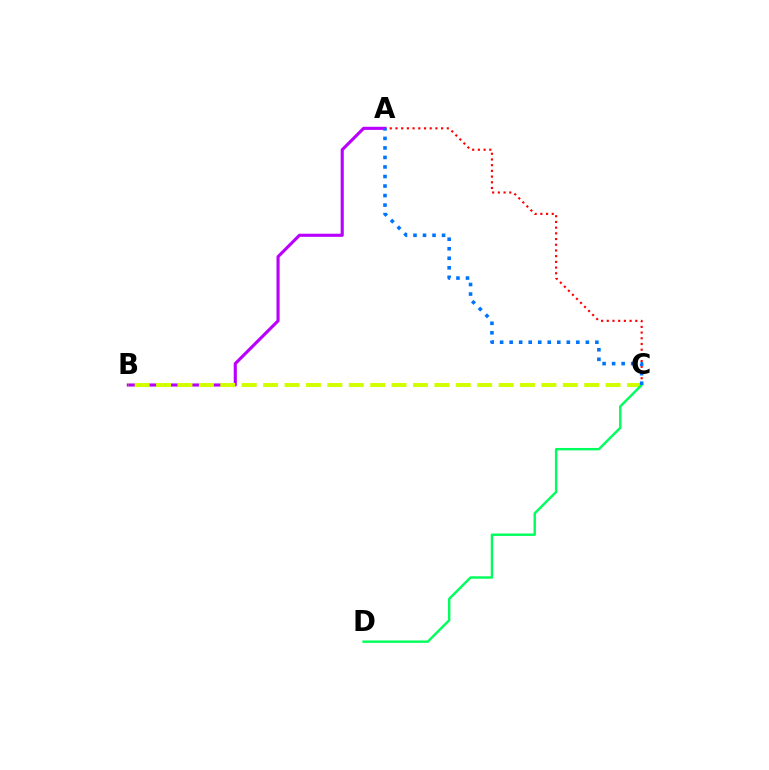{('A', 'B'): [{'color': '#b900ff', 'line_style': 'solid', 'thickness': 2.24}], ('A', 'C'): [{'color': '#ff0000', 'line_style': 'dotted', 'thickness': 1.55}, {'color': '#0074ff', 'line_style': 'dotted', 'thickness': 2.59}], ('B', 'C'): [{'color': '#d1ff00', 'line_style': 'dashed', 'thickness': 2.91}], ('C', 'D'): [{'color': '#00ff5c', 'line_style': 'solid', 'thickness': 1.74}]}